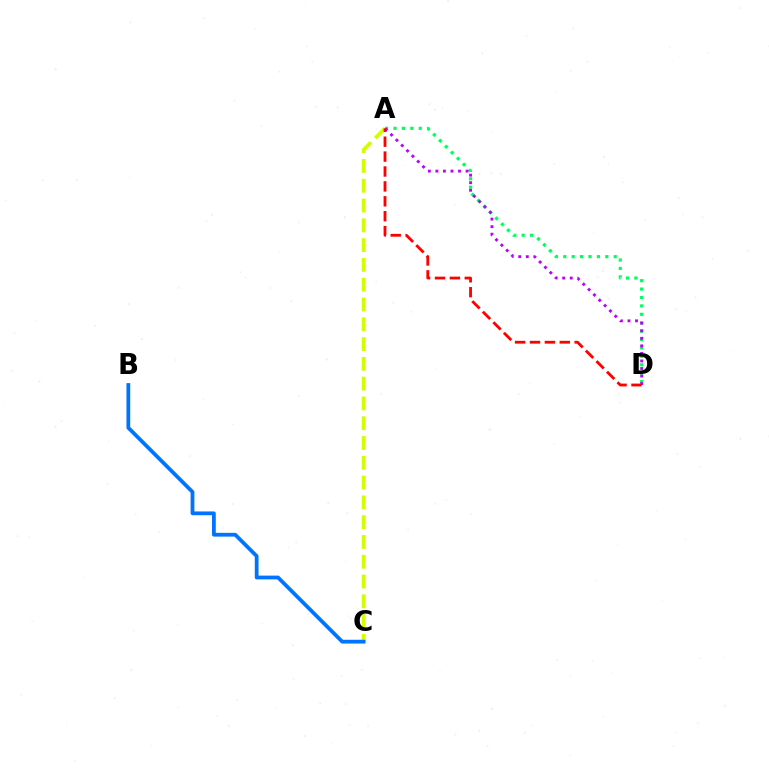{('A', 'D'): [{'color': '#00ff5c', 'line_style': 'dotted', 'thickness': 2.28}, {'color': '#b900ff', 'line_style': 'dotted', 'thickness': 2.05}, {'color': '#ff0000', 'line_style': 'dashed', 'thickness': 2.02}], ('A', 'C'): [{'color': '#d1ff00', 'line_style': 'dashed', 'thickness': 2.69}], ('B', 'C'): [{'color': '#0074ff', 'line_style': 'solid', 'thickness': 2.72}]}